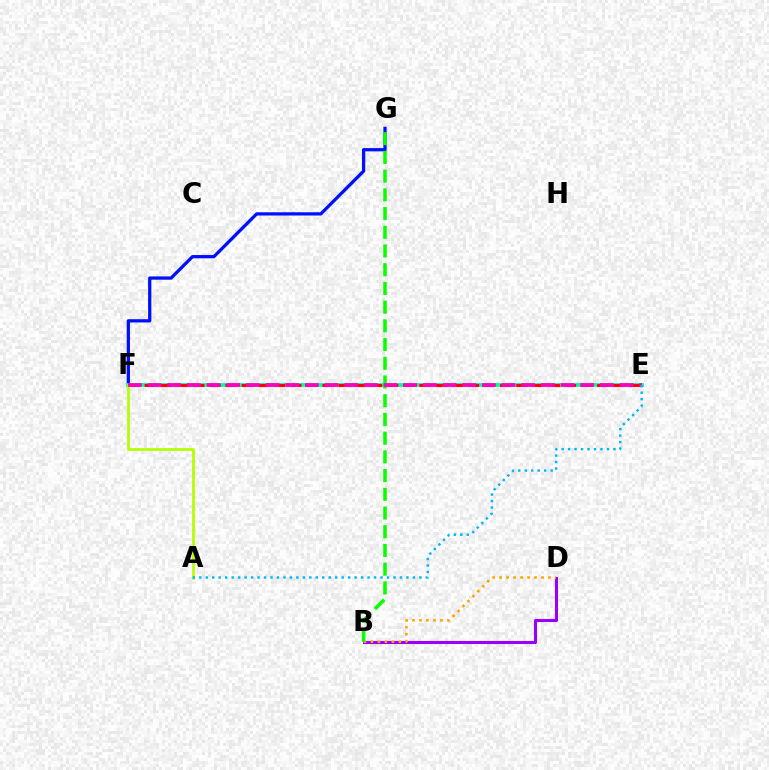{('F', 'G'): [{'color': '#0010ff', 'line_style': 'solid', 'thickness': 2.35}], ('B', 'D'): [{'color': '#9b00ff', 'line_style': 'solid', 'thickness': 2.21}, {'color': '#ffa500', 'line_style': 'dotted', 'thickness': 1.9}], ('E', 'F'): [{'color': '#00ff9d', 'line_style': 'solid', 'thickness': 2.74}, {'color': '#ff0000', 'line_style': 'dashed', 'thickness': 2.2}, {'color': '#ff00bd', 'line_style': 'dashed', 'thickness': 2.67}], ('A', 'F'): [{'color': '#b3ff00', 'line_style': 'solid', 'thickness': 1.95}], ('B', 'G'): [{'color': '#08ff00', 'line_style': 'dashed', 'thickness': 2.54}], ('A', 'E'): [{'color': '#00b5ff', 'line_style': 'dotted', 'thickness': 1.76}]}